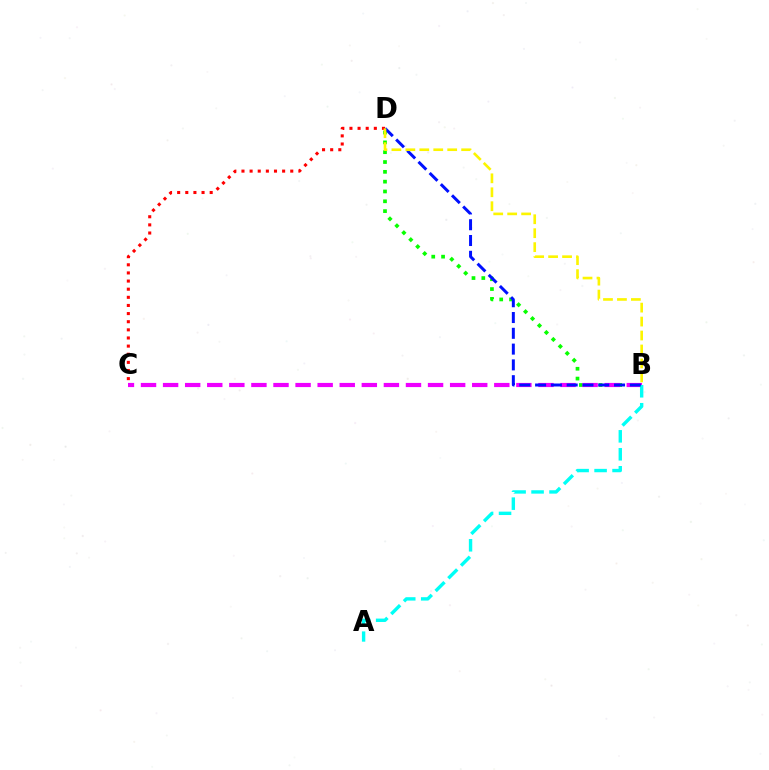{('B', 'D'): [{'color': '#08ff00', 'line_style': 'dotted', 'thickness': 2.67}, {'color': '#0010ff', 'line_style': 'dashed', 'thickness': 2.14}, {'color': '#fcf500', 'line_style': 'dashed', 'thickness': 1.9}], ('B', 'C'): [{'color': '#ee00ff', 'line_style': 'dashed', 'thickness': 3.0}], ('C', 'D'): [{'color': '#ff0000', 'line_style': 'dotted', 'thickness': 2.21}], ('A', 'B'): [{'color': '#00fff6', 'line_style': 'dashed', 'thickness': 2.44}]}